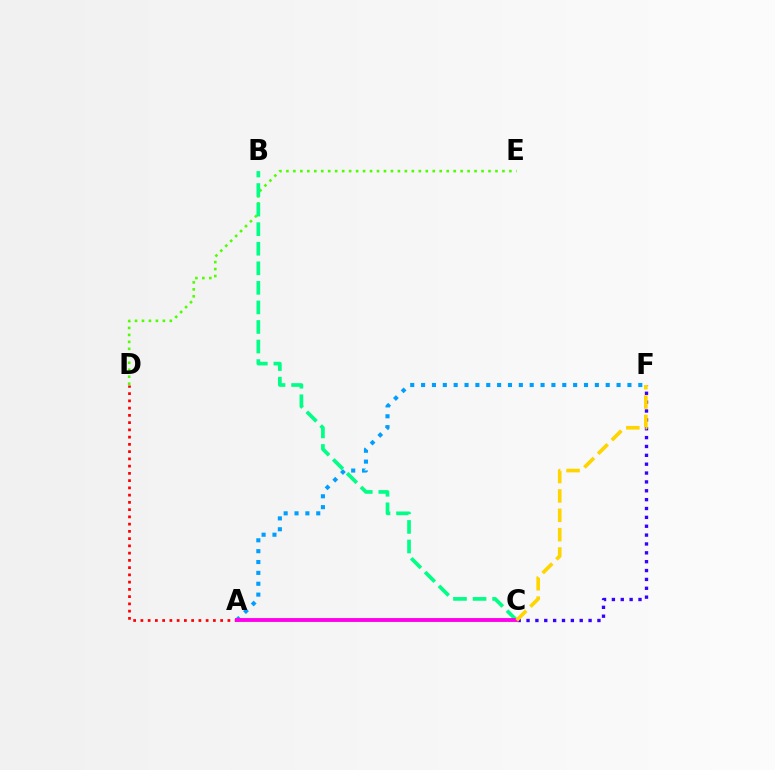{('D', 'E'): [{'color': '#4fff00', 'line_style': 'dotted', 'thickness': 1.89}], ('A', 'D'): [{'color': '#ff0000', 'line_style': 'dotted', 'thickness': 1.97}], ('A', 'F'): [{'color': '#009eff', 'line_style': 'dotted', 'thickness': 2.95}], ('C', 'F'): [{'color': '#3700ff', 'line_style': 'dotted', 'thickness': 2.41}, {'color': '#ffd500', 'line_style': 'dashed', 'thickness': 2.63}], ('B', 'C'): [{'color': '#00ff86', 'line_style': 'dashed', 'thickness': 2.66}], ('A', 'C'): [{'color': '#ff00ed', 'line_style': 'solid', 'thickness': 2.78}]}